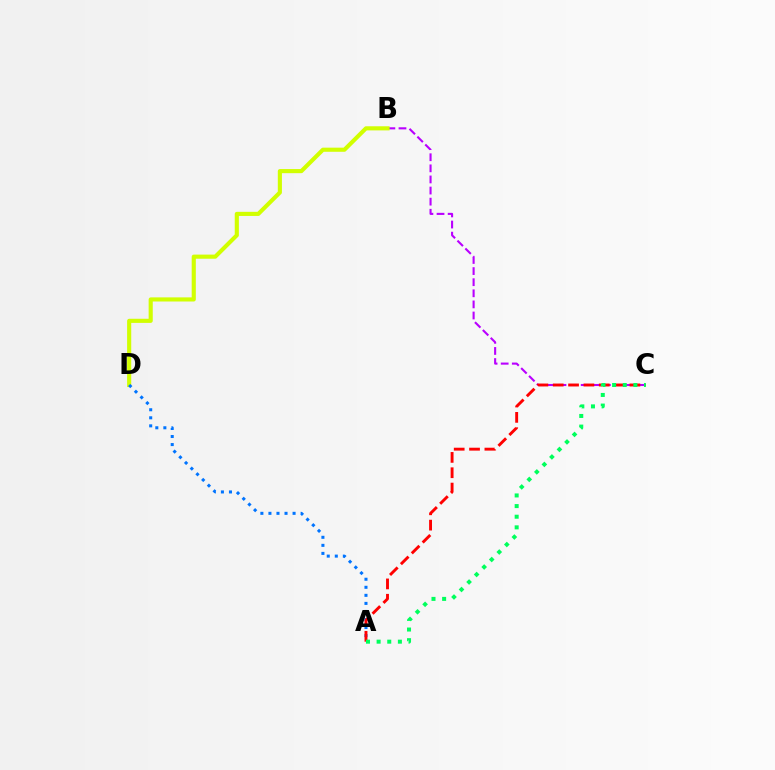{('B', 'C'): [{'color': '#b900ff', 'line_style': 'dashed', 'thickness': 1.51}], ('B', 'D'): [{'color': '#d1ff00', 'line_style': 'solid', 'thickness': 2.97}], ('A', 'D'): [{'color': '#0074ff', 'line_style': 'dotted', 'thickness': 2.19}], ('A', 'C'): [{'color': '#ff0000', 'line_style': 'dashed', 'thickness': 2.08}, {'color': '#00ff5c', 'line_style': 'dotted', 'thickness': 2.89}]}